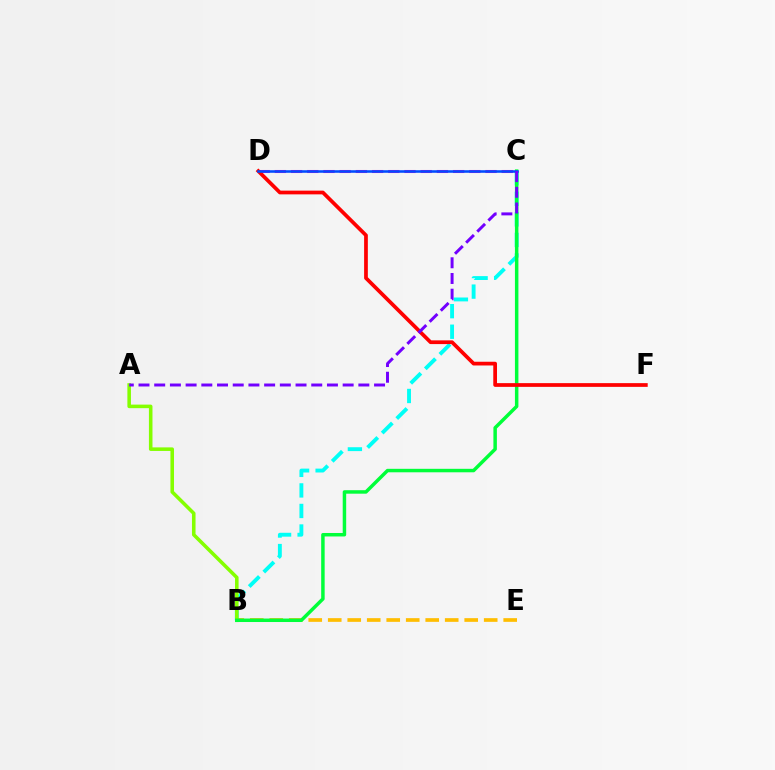{('C', 'D'): [{'color': '#ff00cf', 'line_style': 'dashed', 'thickness': 2.2}, {'color': '#004bff', 'line_style': 'solid', 'thickness': 1.84}], ('B', 'C'): [{'color': '#00fff6', 'line_style': 'dashed', 'thickness': 2.79}, {'color': '#00ff39', 'line_style': 'solid', 'thickness': 2.5}], ('B', 'E'): [{'color': '#ffbd00', 'line_style': 'dashed', 'thickness': 2.65}], ('A', 'B'): [{'color': '#84ff00', 'line_style': 'solid', 'thickness': 2.56}], ('D', 'F'): [{'color': '#ff0000', 'line_style': 'solid', 'thickness': 2.68}], ('A', 'C'): [{'color': '#7200ff', 'line_style': 'dashed', 'thickness': 2.13}]}